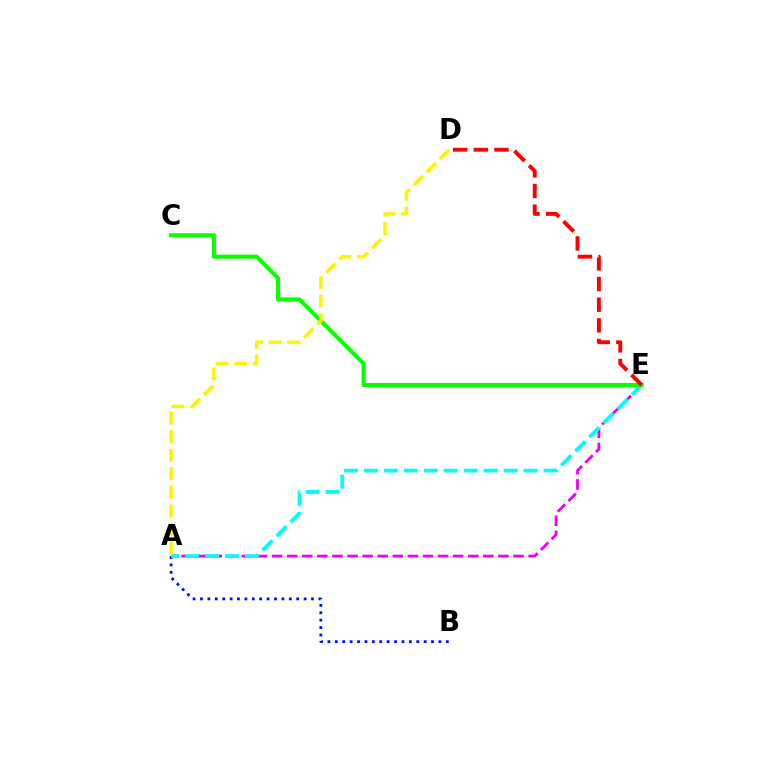{('A', 'E'): [{'color': '#ee00ff', 'line_style': 'dashed', 'thickness': 2.05}, {'color': '#00fff6', 'line_style': 'dashed', 'thickness': 2.71}], ('A', 'B'): [{'color': '#0010ff', 'line_style': 'dotted', 'thickness': 2.01}], ('C', 'E'): [{'color': '#08ff00', 'line_style': 'solid', 'thickness': 2.97}], ('A', 'D'): [{'color': '#fcf500', 'line_style': 'dashed', 'thickness': 2.53}], ('D', 'E'): [{'color': '#ff0000', 'line_style': 'dashed', 'thickness': 2.81}]}